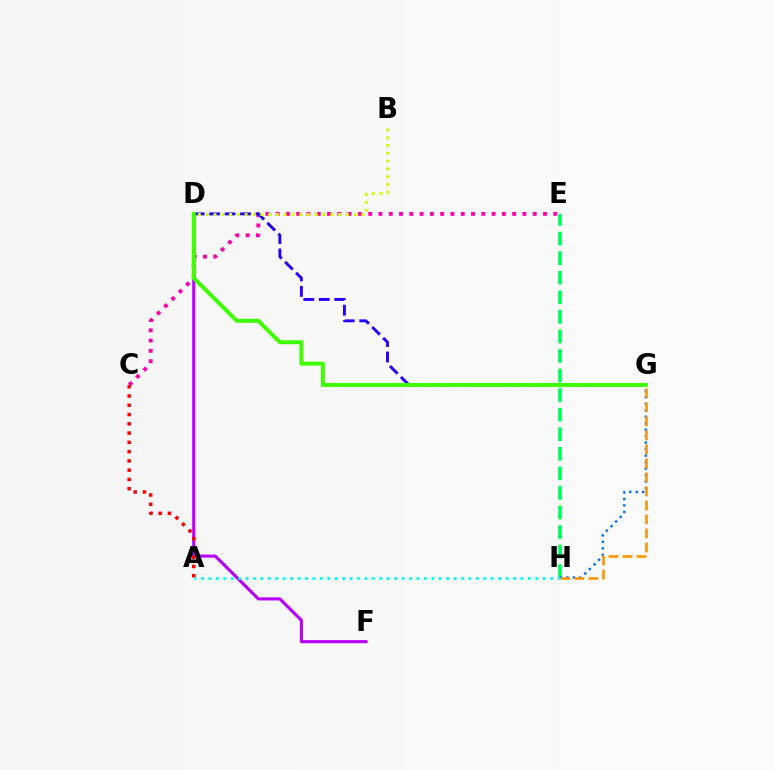{('E', 'H'): [{'color': '#00ff5c', 'line_style': 'dashed', 'thickness': 2.66}], ('C', 'E'): [{'color': '#ff00ac', 'line_style': 'dotted', 'thickness': 2.79}], ('D', 'G'): [{'color': '#2500ff', 'line_style': 'dashed', 'thickness': 2.1}, {'color': '#3dff00', 'line_style': 'solid', 'thickness': 2.85}], ('B', 'D'): [{'color': '#d1ff00', 'line_style': 'dotted', 'thickness': 2.12}], ('D', 'F'): [{'color': '#b900ff', 'line_style': 'solid', 'thickness': 2.24}], ('A', 'C'): [{'color': '#ff0000', 'line_style': 'dotted', 'thickness': 2.52}], ('G', 'H'): [{'color': '#0074ff', 'line_style': 'dotted', 'thickness': 1.76}, {'color': '#ff9400', 'line_style': 'dashed', 'thickness': 1.9}], ('A', 'H'): [{'color': '#00fff6', 'line_style': 'dotted', 'thickness': 2.02}]}